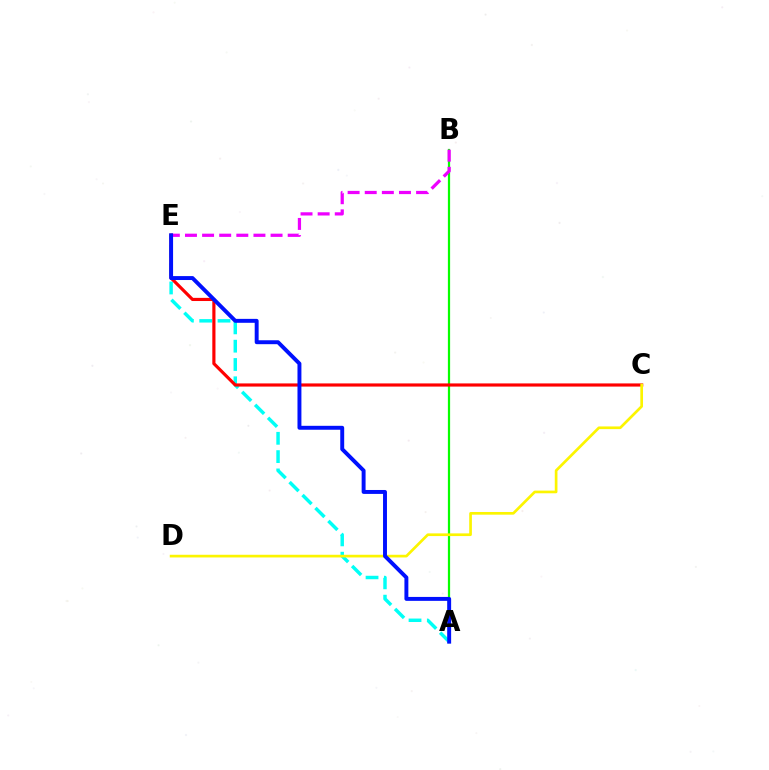{('A', 'B'): [{'color': '#08ff00', 'line_style': 'solid', 'thickness': 1.6}], ('B', 'E'): [{'color': '#ee00ff', 'line_style': 'dashed', 'thickness': 2.33}], ('A', 'E'): [{'color': '#00fff6', 'line_style': 'dashed', 'thickness': 2.49}, {'color': '#0010ff', 'line_style': 'solid', 'thickness': 2.83}], ('C', 'E'): [{'color': '#ff0000', 'line_style': 'solid', 'thickness': 2.28}], ('C', 'D'): [{'color': '#fcf500', 'line_style': 'solid', 'thickness': 1.93}]}